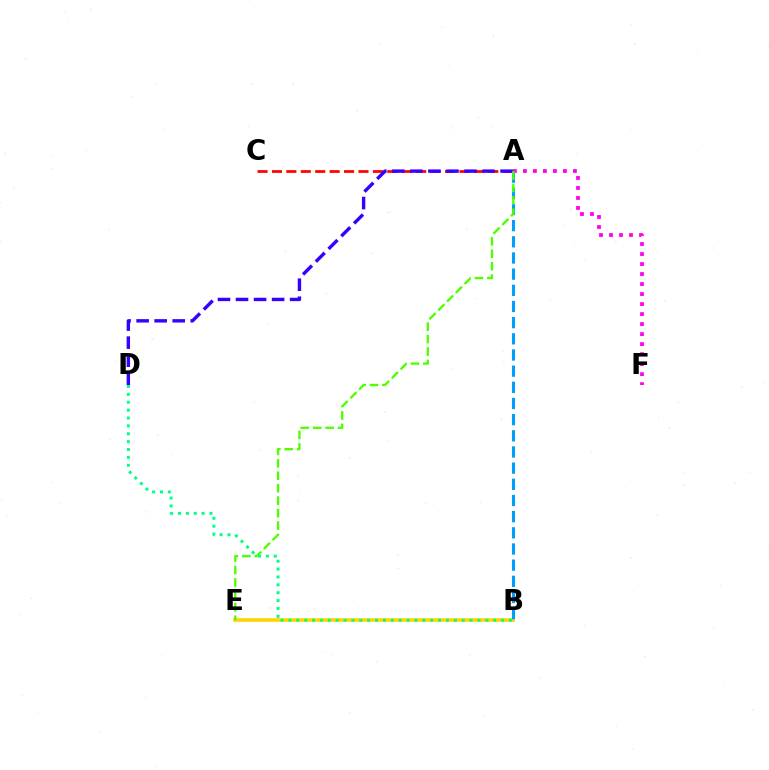{('B', 'E'): [{'color': '#ffd500', 'line_style': 'solid', 'thickness': 2.6}], ('A', 'C'): [{'color': '#ff0000', 'line_style': 'dashed', 'thickness': 1.96}], ('A', 'F'): [{'color': '#ff00ed', 'line_style': 'dotted', 'thickness': 2.72}], ('A', 'B'): [{'color': '#009eff', 'line_style': 'dashed', 'thickness': 2.2}], ('A', 'D'): [{'color': '#3700ff', 'line_style': 'dashed', 'thickness': 2.45}], ('A', 'E'): [{'color': '#4fff00', 'line_style': 'dashed', 'thickness': 1.69}], ('B', 'D'): [{'color': '#00ff86', 'line_style': 'dotted', 'thickness': 2.14}]}